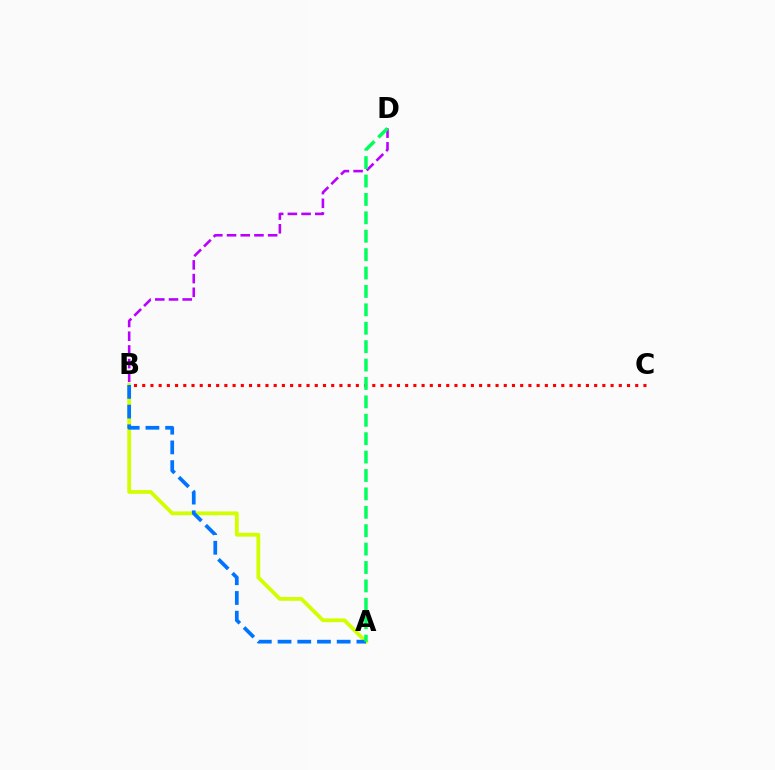{('A', 'B'): [{'color': '#d1ff00', 'line_style': 'solid', 'thickness': 2.73}, {'color': '#0074ff', 'line_style': 'dashed', 'thickness': 2.68}], ('B', 'D'): [{'color': '#b900ff', 'line_style': 'dashed', 'thickness': 1.86}], ('B', 'C'): [{'color': '#ff0000', 'line_style': 'dotted', 'thickness': 2.23}], ('A', 'D'): [{'color': '#00ff5c', 'line_style': 'dashed', 'thickness': 2.5}]}